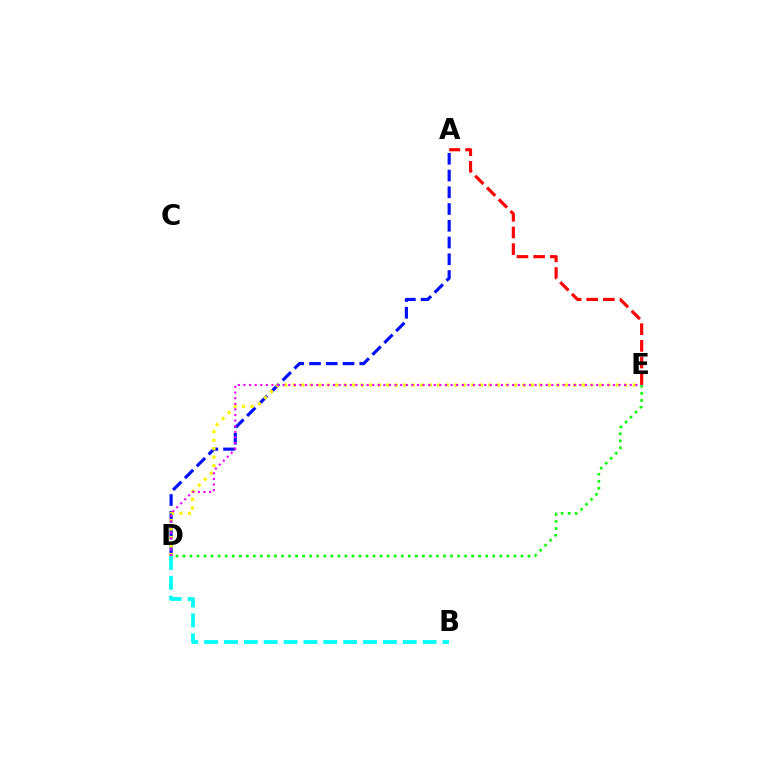{('A', 'E'): [{'color': '#ff0000', 'line_style': 'dashed', 'thickness': 2.26}], ('A', 'D'): [{'color': '#0010ff', 'line_style': 'dashed', 'thickness': 2.27}], ('D', 'E'): [{'color': '#fcf500', 'line_style': 'dotted', 'thickness': 2.31}, {'color': '#ee00ff', 'line_style': 'dotted', 'thickness': 1.52}, {'color': '#08ff00', 'line_style': 'dotted', 'thickness': 1.91}], ('B', 'D'): [{'color': '#00fff6', 'line_style': 'dashed', 'thickness': 2.7}]}